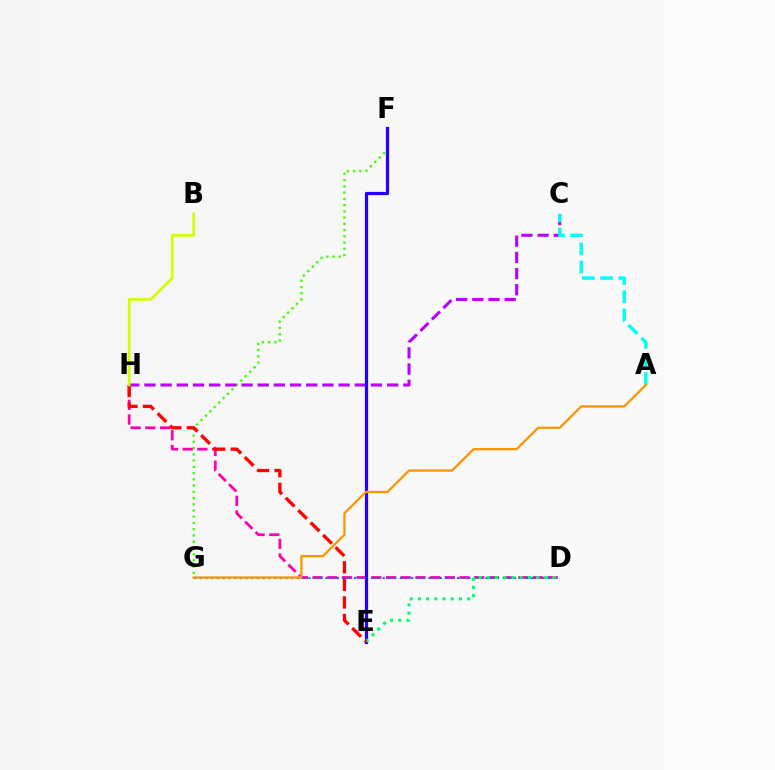{('F', 'G'): [{'color': '#3dff00', 'line_style': 'dotted', 'thickness': 1.7}], ('D', 'H'): [{'color': '#ff00ac', 'line_style': 'dashed', 'thickness': 2.0}], ('C', 'H'): [{'color': '#b900ff', 'line_style': 'dashed', 'thickness': 2.2}], ('A', 'C'): [{'color': '#00fff6', 'line_style': 'dashed', 'thickness': 2.47}], ('D', 'G'): [{'color': '#0074ff', 'line_style': 'dotted', 'thickness': 1.55}], ('E', 'F'): [{'color': '#2500ff', 'line_style': 'solid', 'thickness': 2.31}], ('D', 'E'): [{'color': '#00ff5c', 'line_style': 'dotted', 'thickness': 2.23}], ('E', 'H'): [{'color': '#ff0000', 'line_style': 'dashed', 'thickness': 2.39}], ('A', 'G'): [{'color': '#ff9400', 'line_style': 'solid', 'thickness': 1.63}], ('B', 'H'): [{'color': '#d1ff00', 'line_style': 'solid', 'thickness': 1.93}]}